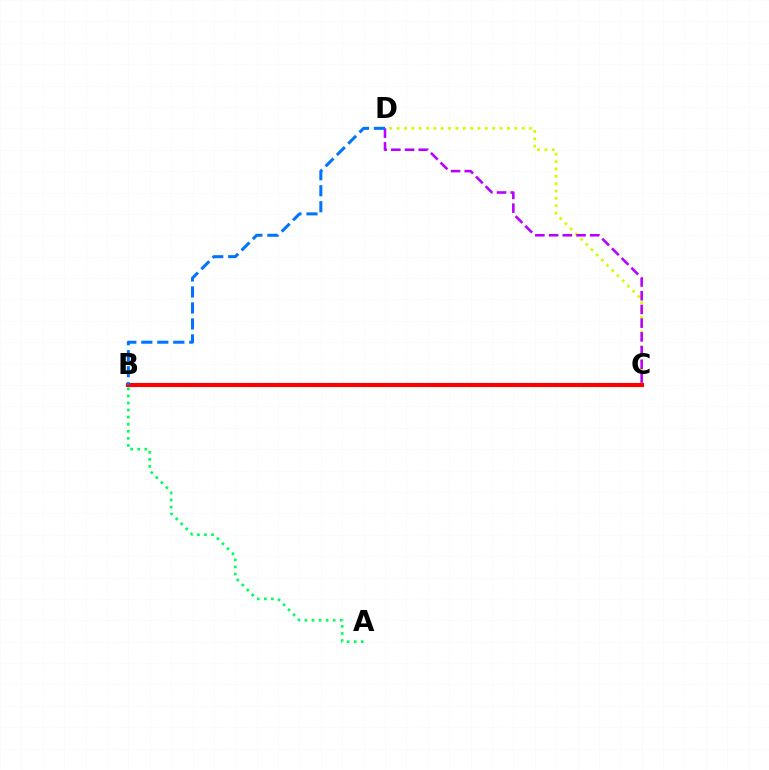{('C', 'D'): [{'color': '#d1ff00', 'line_style': 'dotted', 'thickness': 2.0}, {'color': '#b900ff', 'line_style': 'dashed', 'thickness': 1.86}], ('B', 'C'): [{'color': '#ff0000', 'line_style': 'solid', 'thickness': 2.96}], ('B', 'D'): [{'color': '#0074ff', 'line_style': 'dashed', 'thickness': 2.17}], ('A', 'B'): [{'color': '#00ff5c', 'line_style': 'dotted', 'thickness': 1.92}]}